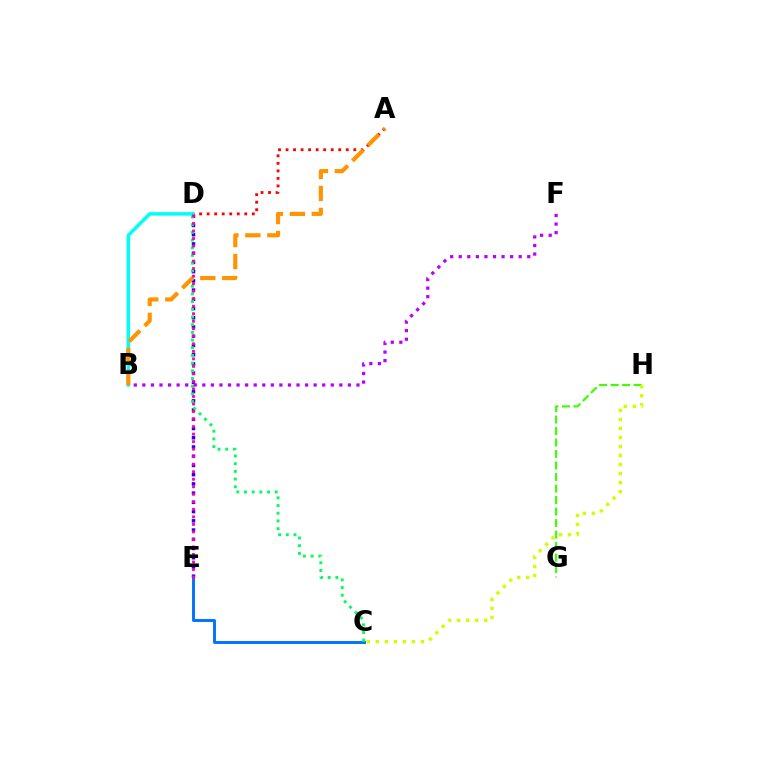{('G', 'H'): [{'color': '#3dff00', 'line_style': 'dashed', 'thickness': 1.56}], ('C', 'E'): [{'color': '#0074ff', 'line_style': 'solid', 'thickness': 2.11}], ('D', 'E'): [{'color': '#2500ff', 'line_style': 'dotted', 'thickness': 2.51}, {'color': '#ff00ac', 'line_style': 'dotted', 'thickness': 2.04}], ('C', 'H'): [{'color': '#d1ff00', 'line_style': 'dotted', 'thickness': 2.45}], ('A', 'D'): [{'color': '#ff0000', 'line_style': 'dotted', 'thickness': 2.05}], ('B', 'D'): [{'color': '#00fff6', 'line_style': 'solid', 'thickness': 2.53}], ('C', 'D'): [{'color': '#00ff5c', 'line_style': 'dotted', 'thickness': 2.09}], ('A', 'B'): [{'color': '#ff9400', 'line_style': 'dashed', 'thickness': 2.98}], ('B', 'F'): [{'color': '#b900ff', 'line_style': 'dotted', 'thickness': 2.33}]}